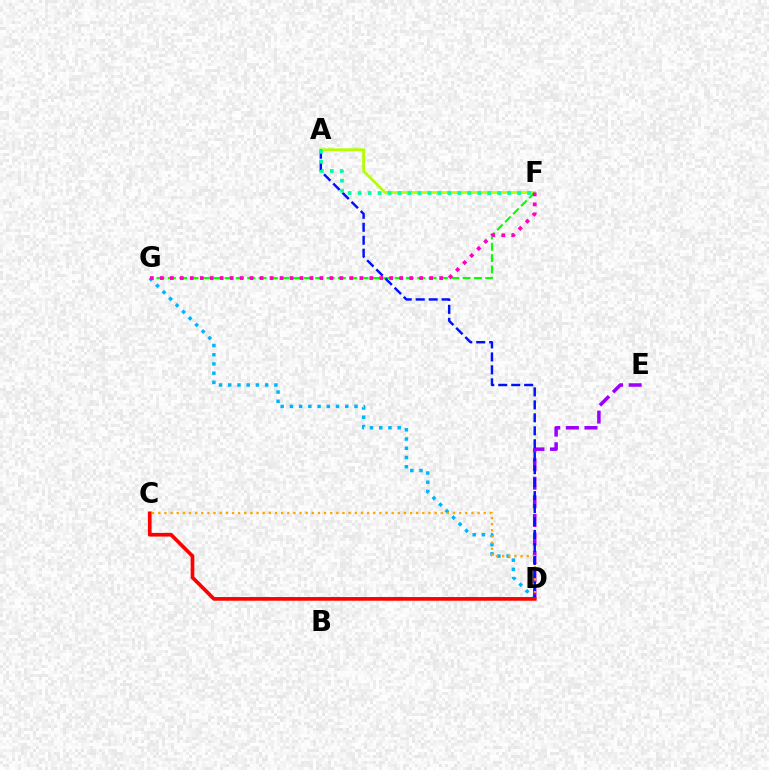{('A', 'F'): [{'color': '#b3ff00', 'line_style': 'solid', 'thickness': 1.99}, {'color': '#00ff9d', 'line_style': 'dotted', 'thickness': 2.71}], ('F', 'G'): [{'color': '#08ff00', 'line_style': 'dashed', 'thickness': 1.54}, {'color': '#ff00bd', 'line_style': 'dotted', 'thickness': 2.71}], ('D', 'G'): [{'color': '#00b5ff', 'line_style': 'dotted', 'thickness': 2.51}], ('D', 'E'): [{'color': '#9b00ff', 'line_style': 'dashed', 'thickness': 2.53}], ('C', 'D'): [{'color': '#ffa500', 'line_style': 'dotted', 'thickness': 1.67}, {'color': '#ff0000', 'line_style': 'solid', 'thickness': 2.65}], ('A', 'D'): [{'color': '#0010ff', 'line_style': 'dashed', 'thickness': 1.76}]}